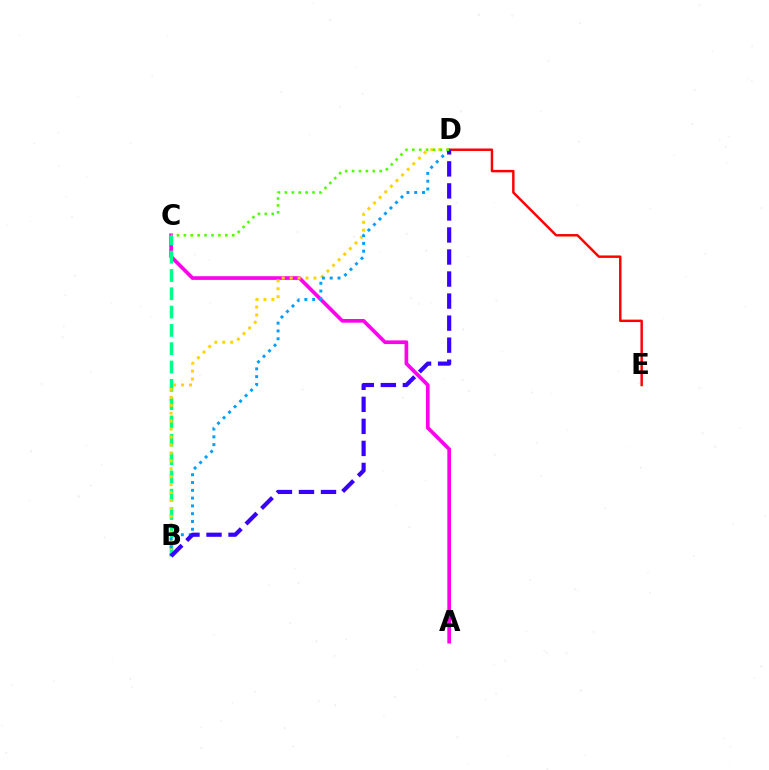{('A', 'C'): [{'color': '#ff00ed', 'line_style': 'solid', 'thickness': 2.65}], ('B', 'C'): [{'color': '#00ff86', 'line_style': 'dashed', 'thickness': 2.49}], ('B', 'D'): [{'color': '#ffd500', 'line_style': 'dotted', 'thickness': 2.16}, {'color': '#009eff', 'line_style': 'dotted', 'thickness': 2.12}, {'color': '#3700ff', 'line_style': 'dashed', 'thickness': 2.99}], ('D', 'E'): [{'color': '#ff0000', 'line_style': 'solid', 'thickness': 1.76}], ('C', 'D'): [{'color': '#4fff00', 'line_style': 'dotted', 'thickness': 1.88}]}